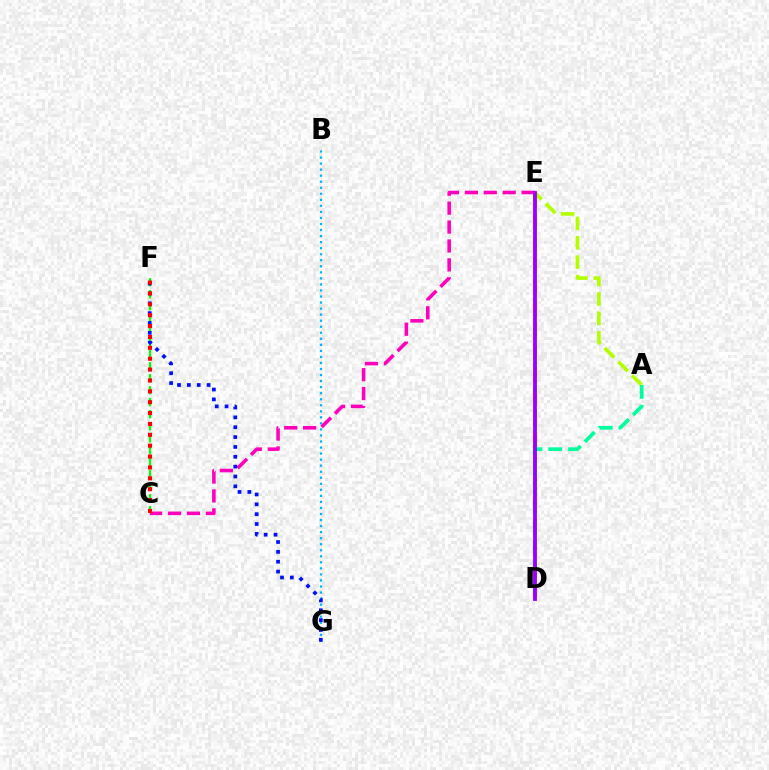{('D', 'E'): [{'color': '#ffa500', 'line_style': 'dashed', 'thickness': 2.95}, {'color': '#9b00ff', 'line_style': 'solid', 'thickness': 2.74}], ('B', 'G'): [{'color': '#00b5ff', 'line_style': 'dotted', 'thickness': 1.64}], ('C', 'F'): [{'color': '#08ff00', 'line_style': 'dashed', 'thickness': 1.63}, {'color': '#ff0000', 'line_style': 'dotted', 'thickness': 2.95}], ('A', 'E'): [{'color': '#b3ff00', 'line_style': 'dashed', 'thickness': 2.63}], ('C', 'E'): [{'color': '#ff00bd', 'line_style': 'dashed', 'thickness': 2.57}], ('F', 'G'): [{'color': '#0010ff', 'line_style': 'dotted', 'thickness': 2.68}], ('A', 'D'): [{'color': '#00ff9d', 'line_style': 'dashed', 'thickness': 2.69}]}